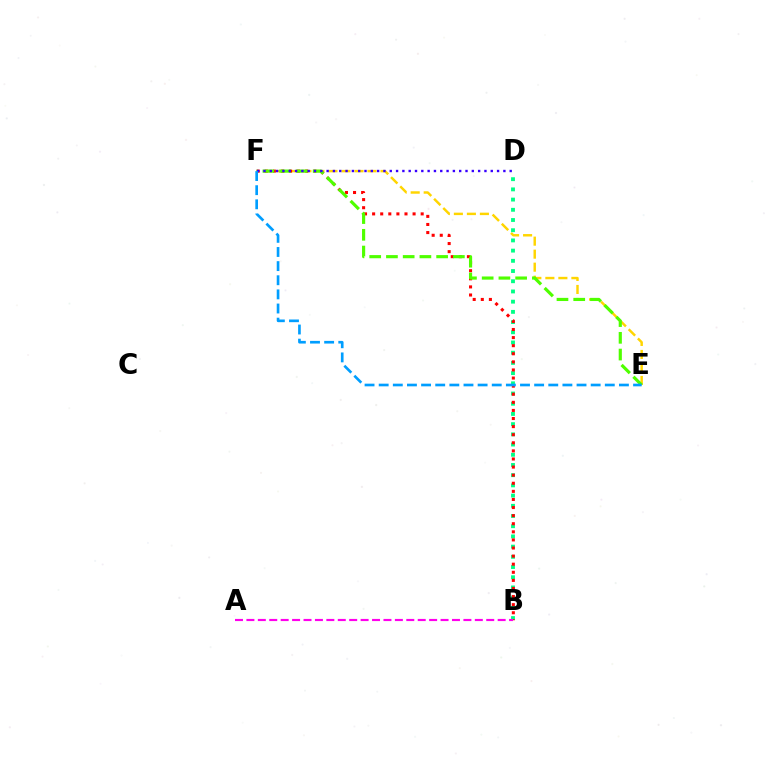{('E', 'F'): [{'color': '#ffd500', 'line_style': 'dashed', 'thickness': 1.77}, {'color': '#4fff00', 'line_style': 'dashed', 'thickness': 2.27}, {'color': '#009eff', 'line_style': 'dashed', 'thickness': 1.92}], ('B', 'D'): [{'color': '#00ff86', 'line_style': 'dotted', 'thickness': 2.77}], ('B', 'F'): [{'color': '#ff0000', 'line_style': 'dotted', 'thickness': 2.2}], ('A', 'B'): [{'color': '#ff00ed', 'line_style': 'dashed', 'thickness': 1.55}], ('D', 'F'): [{'color': '#3700ff', 'line_style': 'dotted', 'thickness': 1.72}]}